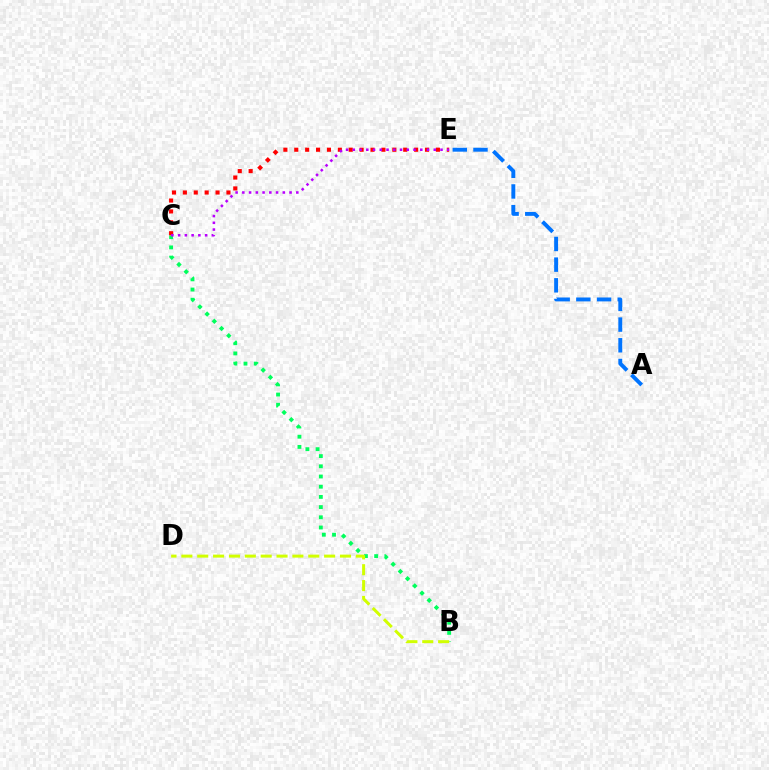{('B', 'C'): [{'color': '#00ff5c', 'line_style': 'dotted', 'thickness': 2.77}], ('C', 'E'): [{'color': '#ff0000', 'line_style': 'dotted', 'thickness': 2.96}, {'color': '#b900ff', 'line_style': 'dotted', 'thickness': 1.83}], ('A', 'E'): [{'color': '#0074ff', 'line_style': 'dashed', 'thickness': 2.81}], ('B', 'D'): [{'color': '#d1ff00', 'line_style': 'dashed', 'thickness': 2.16}]}